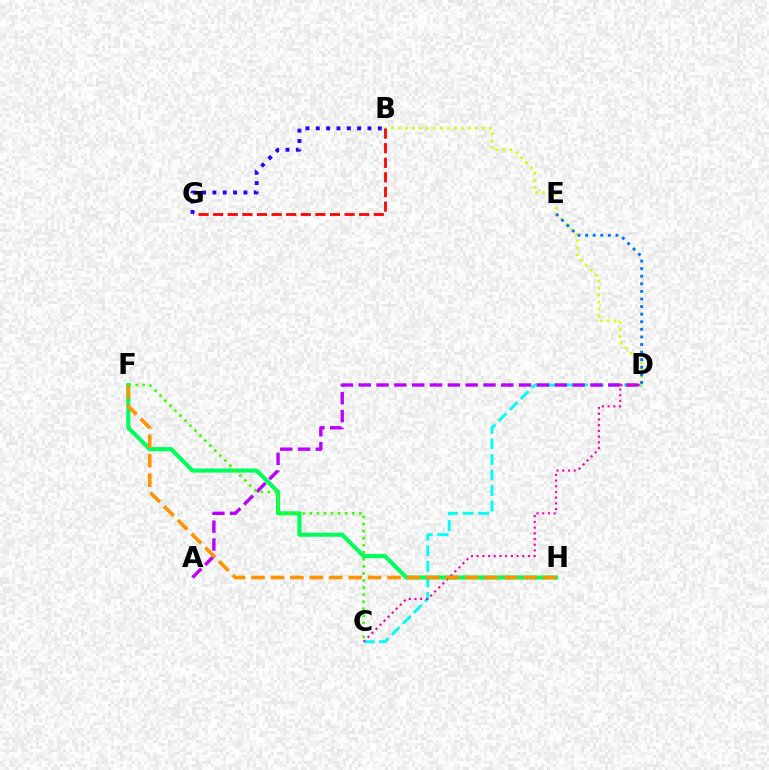{('C', 'D'): [{'color': '#00fff6', 'line_style': 'dashed', 'thickness': 2.11}, {'color': '#ff00ac', 'line_style': 'dotted', 'thickness': 1.55}], ('B', 'D'): [{'color': '#d1ff00', 'line_style': 'dotted', 'thickness': 1.9}], ('A', 'D'): [{'color': '#b900ff', 'line_style': 'dashed', 'thickness': 2.42}], ('F', 'H'): [{'color': '#00ff5c', 'line_style': 'solid', 'thickness': 2.96}, {'color': '#ff9400', 'line_style': 'dashed', 'thickness': 2.64}], ('B', 'G'): [{'color': '#2500ff', 'line_style': 'dotted', 'thickness': 2.81}, {'color': '#ff0000', 'line_style': 'dashed', 'thickness': 1.98}], ('D', 'E'): [{'color': '#0074ff', 'line_style': 'dotted', 'thickness': 2.06}], ('C', 'F'): [{'color': '#3dff00', 'line_style': 'dotted', 'thickness': 1.92}]}